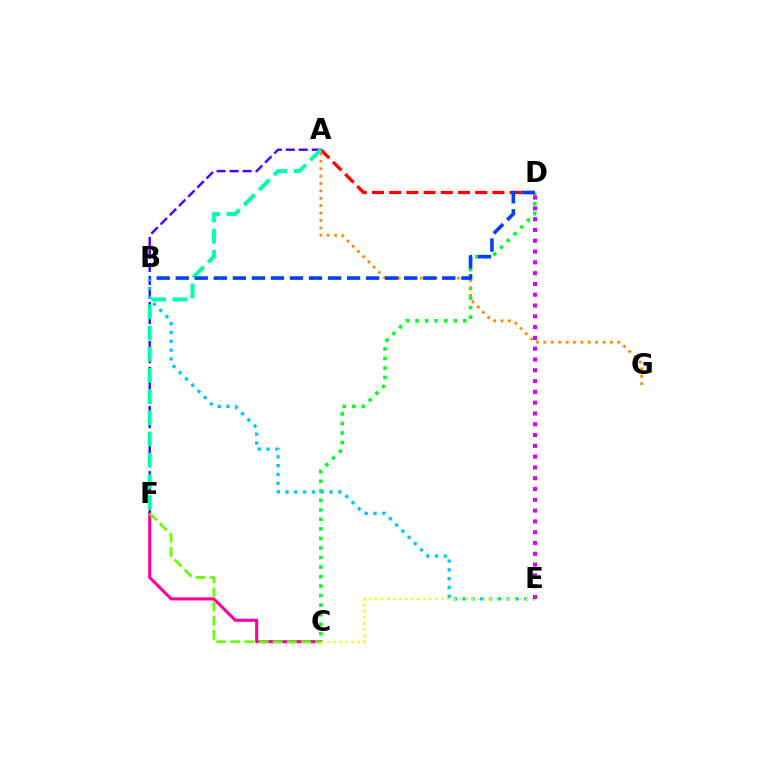{('C', 'F'): [{'color': '#ff00a0', 'line_style': 'solid', 'thickness': 2.23}, {'color': '#66ff00', 'line_style': 'dashed', 'thickness': 1.92}], ('A', 'F'): [{'color': '#4f00ff', 'line_style': 'dashed', 'thickness': 1.77}, {'color': '#00ffaf', 'line_style': 'dashed', 'thickness': 2.88}], ('C', 'D'): [{'color': '#00ff27', 'line_style': 'dotted', 'thickness': 2.59}], ('B', 'E'): [{'color': '#00c7ff', 'line_style': 'dotted', 'thickness': 2.39}], ('A', 'D'): [{'color': '#ff0000', 'line_style': 'dashed', 'thickness': 2.34}], ('A', 'G'): [{'color': '#ff8800', 'line_style': 'dotted', 'thickness': 2.01}], ('C', 'E'): [{'color': '#eeff00', 'line_style': 'dotted', 'thickness': 1.64}], ('D', 'E'): [{'color': '#d600ff', 'line_style': 'dotted', 'thickness': 2.93}], ('B', 'D'): [{'color': '#003fff', 'line_style': 'dashed', 'thickness': 2.59}]}